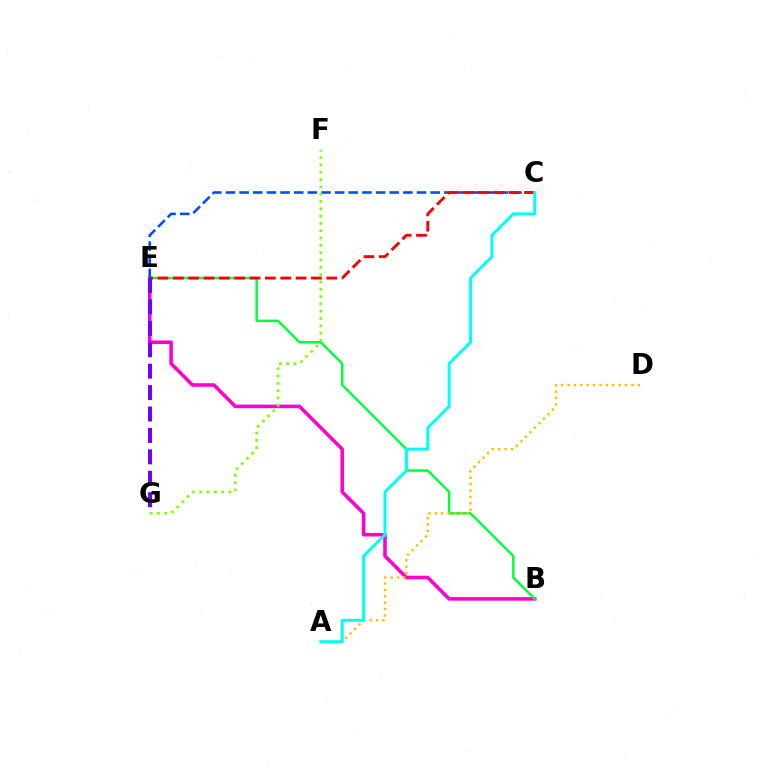{('B', 'E'): [{'color': '#ff00cf', 'line_style': 'solid', 'thickness': 2.56}, {'color': '#00ff39', 'line_style': 'solid', 'thickness': 1.77}], ('C', 'E'): [{'color': '#004bff', 'line_style': 'dashed', 'thickness': 1.85}, {'color': '#ff0000', 'line_style': 'dashed', 'thickness': 2.08}], ('A', 'D'): [{'color': '#ffbd00', 'line_style': 'dotted', 'thickness': 1.73}], ('F', 'G'): [{'color': '#84ff00', 'line_style': 'dotted', 'thickness': 1.99}], ('E', 'G'): [{'color': '#7200ff', 'line_style': 'dashed', 'thickness': 2.91}], ('A', 'C'): [{'color': '#00fff6', 'line_style': 'solid', 'thickness': 2.14}]}